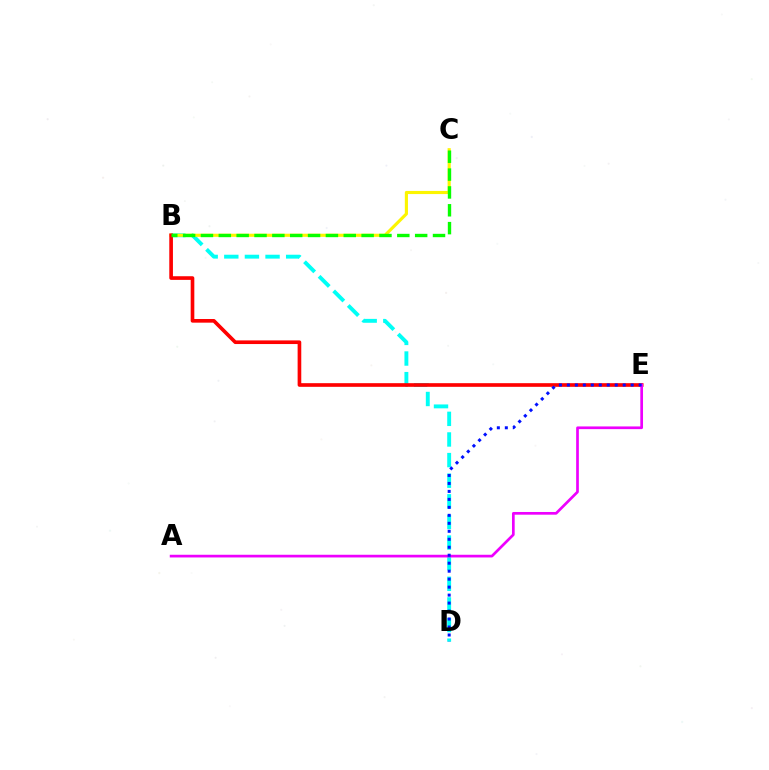{('B', 'D'): [{'color': '#00fff6', 'line_style': 'dashed', 'thickness': 2.8}], ('B', 'C'): [{'color': '#fcf500', 'line_style': 'solid', 'thickness': 2.26}, {'color': '#08ff00', 'line_style': 'dashed', 'thickness': 2.42}], ('B', 'E'): [{'color': '#ff0000', 'line_style': 'solid', 'thickness': 2.63}], ('A', 'E'): [{'color': '#ee00ff', 'line_style': 'solid', 'thickness': 1.94}], ('D', 'E'): [{'color': '#0010ff', 'line_style': 'dotted', 'thickness': 2.17}]}